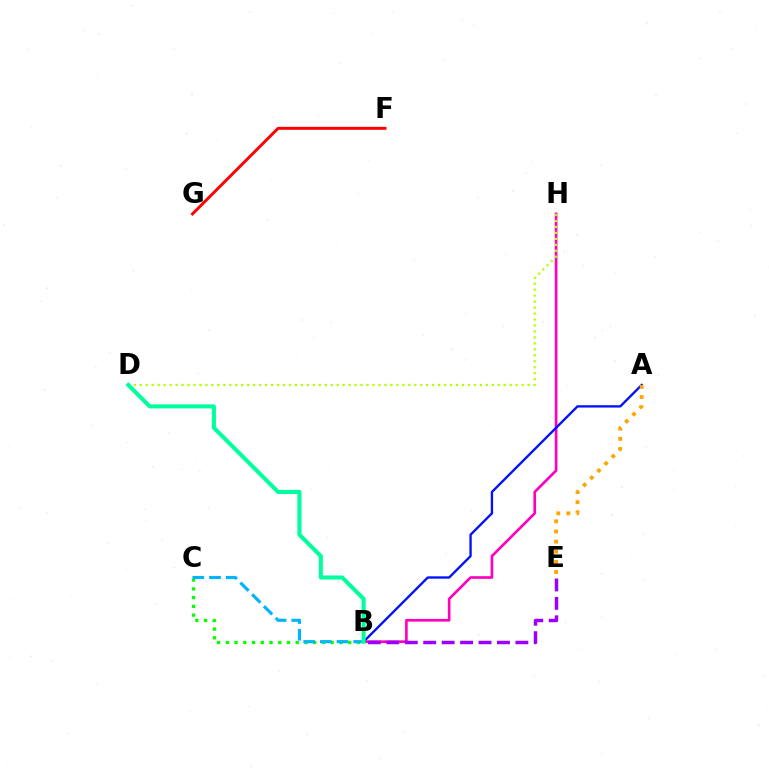{('B', 'H'): [{'color': '#ff00bd', 'line_style': 'solid', 'thickness': 1.91}], ('A', 'B'): [{'color': '#0010ff', 'line_style': 'solid', 'thickness': 1.68}], ('B', 'C'): [{'color': '#08ff00', 'line_style': 'dotted', 'thickness': 2.37}, {'color': '#00b5ff', 'line_style': 'dashed', 'thickness': 2.26}], ('B', 'E'): [{'color': '#9b00ff', 'line_style': 'dashed', 'thickness': 2.5}], ('D', 'H'): [{'color': '#b3ff00', 'line_style': 'dotted', 'thickness': 1.62}], ('F', 'G'): [{'color': '#ff0000', 'line_style': 'solid', 'thickness': 2.11}], ('A', 'E'): [{'color': '#ffa500', 'line_style': 'dotted', 'thickness': 2.75}], ('B', 'D'): [{'color': '#00ff9d', 'line_style': 'solid', 'thickness': 2.93}]}